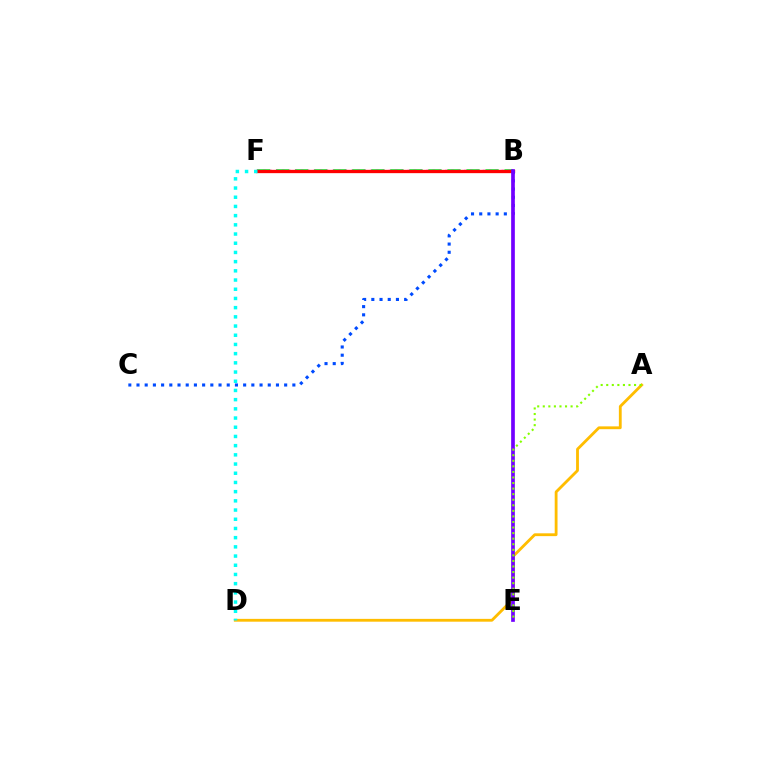{('A', 'D'): [{'color': '#ffbd00', 'line_style': 'solid', 'thickness': 2.03}], ('B', 'F'): [{'color': '#00ff39', 'line_style': 'dashed', 'thickness': 2.59}, {'color': '#ff00cf', 'line_style': 'dotted', 'thickness': 1.7}, {'color': '#ff0000', 'line_style': 'solid', 'thickness': 2.38}], ('B', 'C'): [{'color': '#004bff', 'line_style': 'dotted', 'thickness': 2.23}], ('B', 'E'): [{'color': '#7200ff', 'line_style': 'solid', 'thickness': 2.65}], ('A', 'E'): [{'color': '#84ff00', 'line_style': 'dotted', 'thickness': 1.51}], ('D', 'F'): [{'color': '#00fff6', 'line_style': 'dotted', 'thickness': 2.5}]}